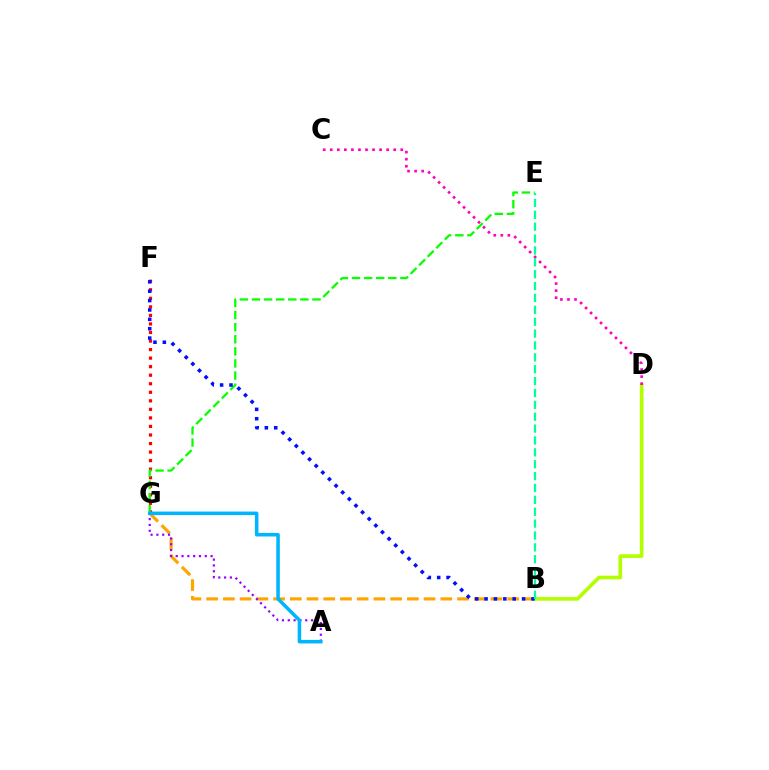{('F', 'G'): [{'color': '#ff0000', 'line_style': 'dotted', 'thickness': 2.32}], ('B', 'G'): [{'color': '#ffa500', 'line_style': 'dashed', 'thickness': 2.27}], ('B', 'D'): [{'color': '#b3ff00', 'line_style': 'solid', 'thickness': 2.63}], ('C', 'D'): [{'color': '#ff00bd', 'line_style': 'dotted', 'thickness': 1.92}], ('A', 'G'): [{'color': '#9b00ff', 'line_style': 'dotted', 'thickness': 1.58}, {'color': '#00b5ff', 'line_style': 'solid', 'thickness': 2.54}], ('E', 'G'): [{'color': '#08ff00', 'line_style': 'dashed', 'thickness': 1.64}], ('B', 'F'): [{'color': '#0010ff', 'line_style': 'dotted', 'thickness': 2.55}], ('B', 'E'): [{'color': '#00ff9d', 'line_style': 'dashed', 'thickness': 1.61}]}